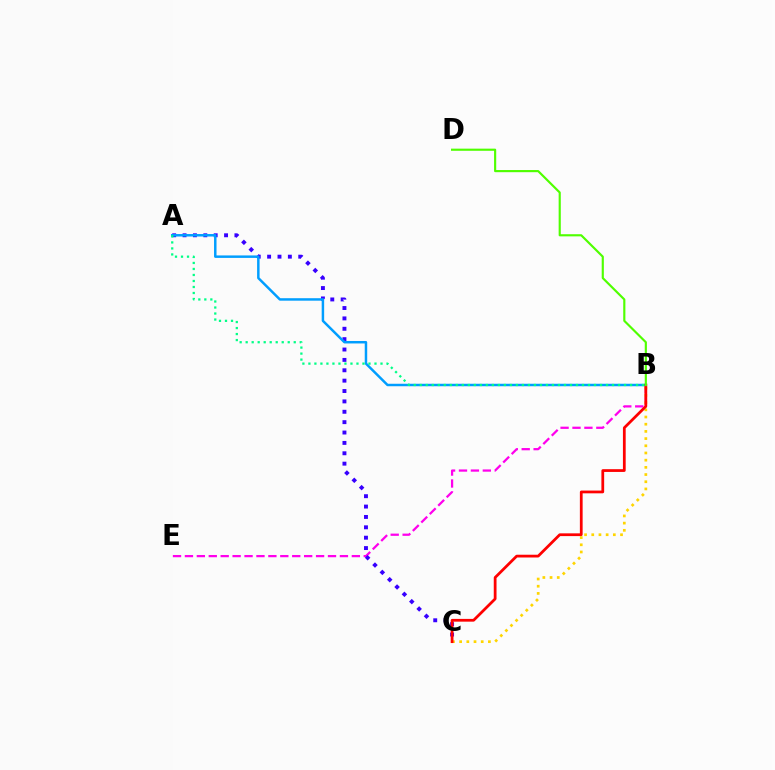{('B', 'E'): [{'color': '#ff00ed', 'line_style': 'dashed', 'thickness': 1.62}], ('A', 'C'): [{'color': '#3700ff', 'line_style': 'dotted', 'thickness': 2.82}], ('B', 'C'): [{'color': '#ffd500', 'line_style': 'dotted', 'thickness': 1.95}, {'color': '#ff0000', 'line_style': 'solid', 'thickness': 1.99}], ('A', 'B'): [{'color': '#009eff', 'line_style': 'solid', 'thickness': 1.78}, {'color': '#00ff86', 'line_style': 'dotted', 'thickness': 1.63}], ('B', 'D'): [{'color': '#4fff00', 'line_style': 'solid', 'thickness': 1.55}]}